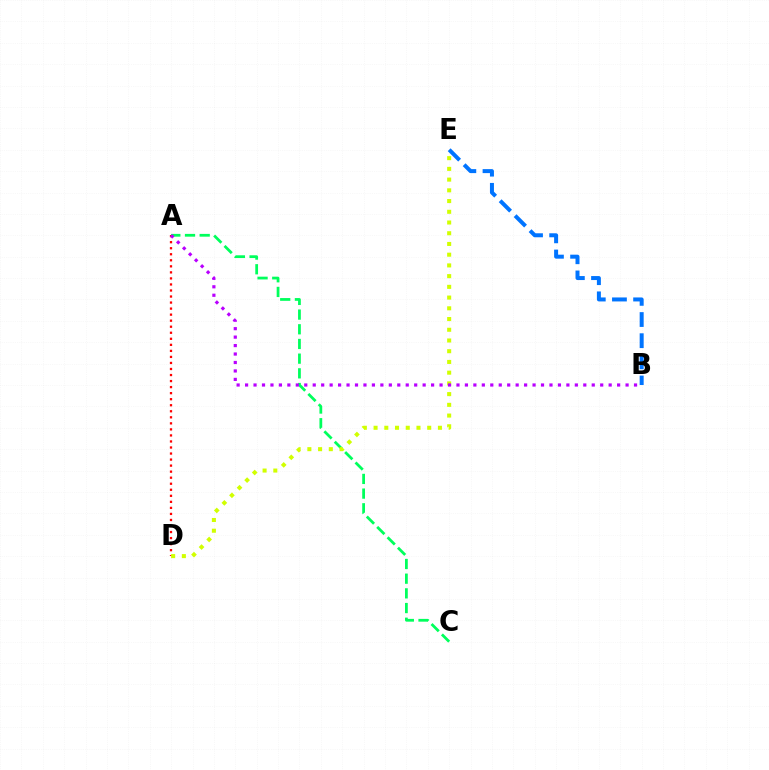{('A', 'C'): [{'color': '#00ff5c', 'line_style': 'dashed', 'thickness': 1.99}], ('A', 'D'): [{'color': '#ff0000', 'line_style': 'dotted', 'thickness': 1.64}], ('D', 'E'): [{'color': '#d1ff00', 'line_style': 'dotted', 'thickness': 2.91}], ('B', 'E'): [{'color': '#0074ff', 'line_style': 'dashed', 'thickness': 2.87}], ('A', 'B'): [{'color': '#b900ff', 'line_style': 'dotted', 'thickness': 2.3}]}